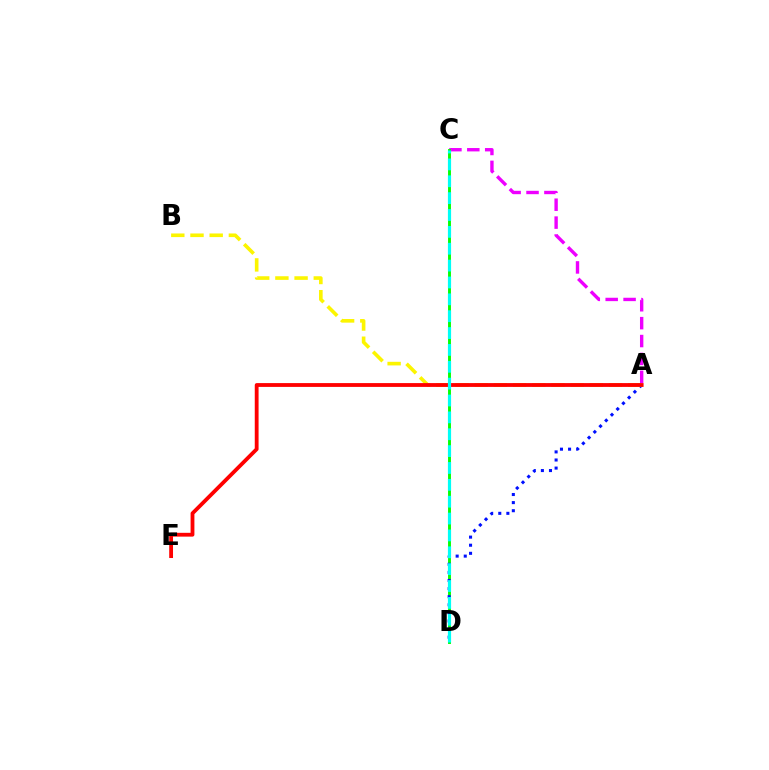{('A', 'C'): [{'color': '#ee00ff', 'line_style': 'dashed', 'thickness': 2.43}], ('C', 'D'): [{'color': '#08ff00', 'line_style': 'solid', 'thickness': 2.09}, {'color': '#00fff6', 'line_style': 'dashed', 'thickness': 2.29}], ('A', 'D'): [{'color': '#0010ff', 'line_style': 'dotted', 'thickness': 2.2}], ('A', 'B'): [{'color': '#fcf500', 'line_style': 'dashed', 'thickness': 2.61}], ('A', 'E'): [{'color': '#ff0000', 'line_style': 'solid', 'thickness': 2.75}]}